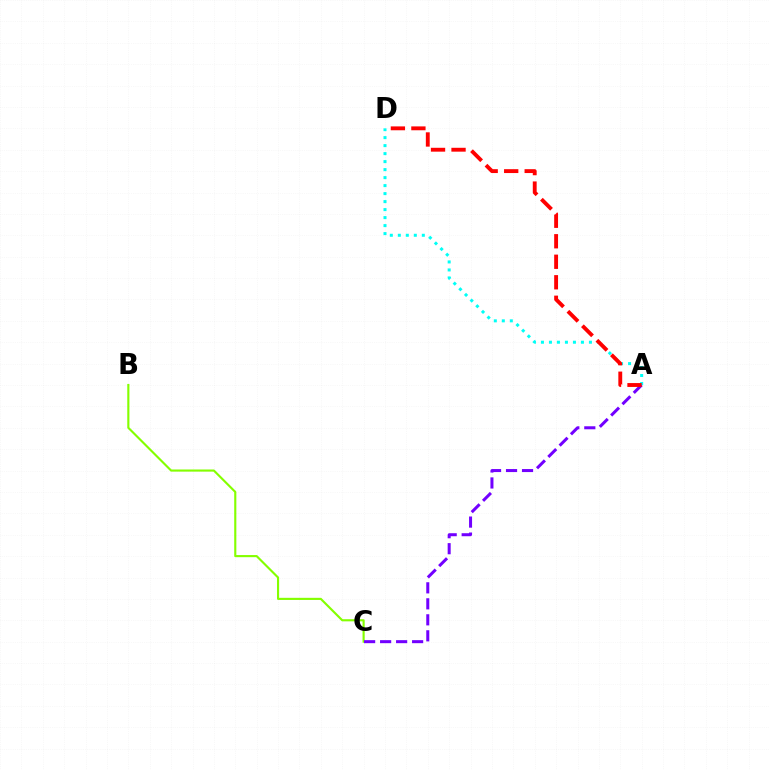{('B', 'C'): [{'color': '#84ff00', 'line_style': 'solid', 'thickness': 1.54}], ('A', 'C'): [{'color': '#7200ff', 'line_style': 'dashed', 'thickness': 2.17}], ('A', 'D'): [{'color': '#00fff6', 'line_style': 'dotted', 'thickness': 2.17}, {'color': '#ff0000', 'line_style': 'dashed', 'thickness': 2.79}]}